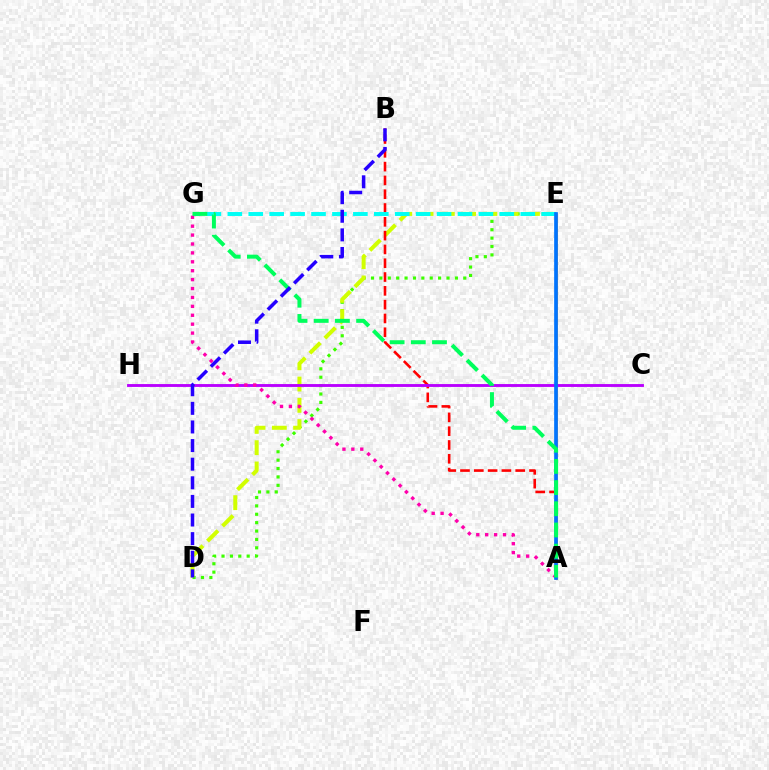{('D', 'E'): [{'color': '#3dff00', 'line_style': 'dotted', 'thickness': 2.28}, {'color': '#d1ff00', 'line_style': 'dashed', 'thickness': 2.89}], ('A', 'B'): [{'color': '#ff0000', 'line_style': 'dashed', 'thickness': 1.88}], ('E', 'G'): [{'color': '#00fff6', 'line_style': 'dashed', 'thickness': 2.84}], ('A', 'E'): [{'color': '#ff9400', 'line_style': 'solid', 'thickness': 1.83}, {'color': '#0074ff', 'line_style': 'solid', 'thickness': 2.66}], ('C', 'H'): [{'color': '#b900ff', 'line_style': 'solid', 'thickness': 2.07}], ('A', 'G'): [{'color': '#ff00ac', 'line_style': 'dotted', 'thickness': 2.42}, {'color': '#00ff5c', 'line_style': 'dashed', 'thickness': 2.88}], ('B', 'D'): [{'color': '#2500ff', 'line_style': 'dashed', 'thickness': 2.53}]}